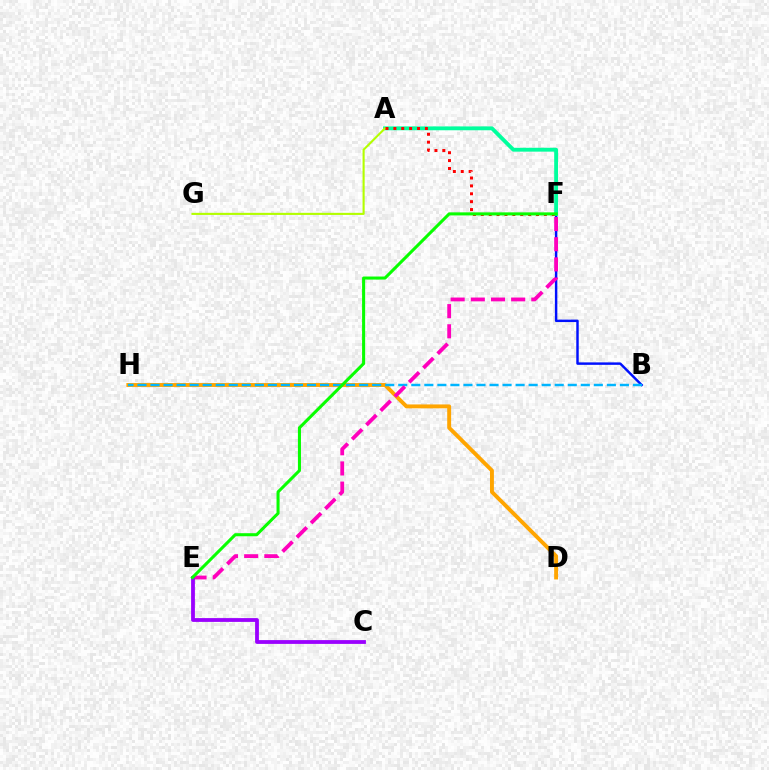{('D', 'H'): [{'color': '#ffa500', 'line_style': 'solid', 'thickness': 2.81}], ('B', 'F'): [{'color': '#0010ff', 'line_style': 'solid', 'thickness': 1.76}], ('B', 'H'): [{'color': '#00b5ff', 'line_style': 'dashed', 'thickness': 1.77}], ('A', 'F'): [{'color': '#00ff9d', 'line_style': 'solid', 'thickness': 2.77}, {'color': '#ff0000', 'line_style': 'dotted', 'thickness': 2.14}], ('A', 'G'): [{'color': '#b3ff00', 'line_style': 'solid', 'thickness': 1.51}], ('E', 'F'): [{'color': '#ff00bd', 'line_style': 'dashed', 'thickness': 2.74}, {'color': '#08ff00', 'line_style': 'solid', 'thickness': 2.2}], ('C', 'E'): [{'color': '#9b00ff', 'line_style': 'solid', 'thickness': 2.73}]}